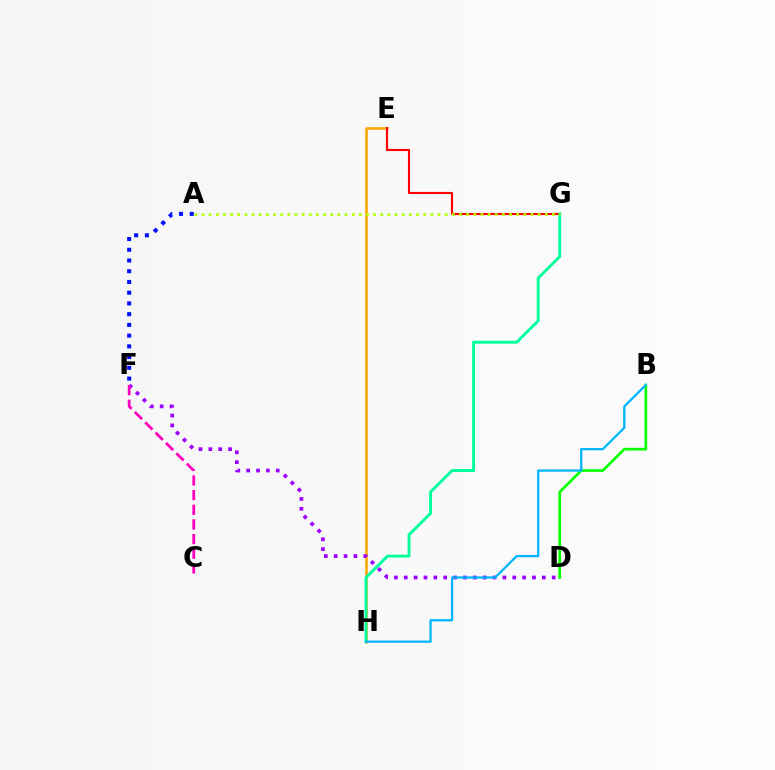{('E', 'H'): [{'color': '#ffa500', 'line_style': 'solid', 'thickness': 1.84}], ('D', 'F'): [{'color': '#9b00ff', 'line_style': 'dotted', 'thickness': 2.68}], ('A', 'F'): [{'color': '#0010ff', 'line_style': 'dotted', 'thickness': 2.92}], ('E', 'G'): [{'color': '#ff0000', 'line_style': 'solid', 'thickness': 1.54}], ('B', 'D'): [{'color': '#08ff00', 'line_style': 'solid', 'thickness': 1.94}], ('C', 'F'): [{'color': '#ff00bd', 'line_style': 'dashed', 'thickness': 1.99}], ('G', 'H'): [{'color': '#00ff9d', 'line_style': 'solid', 'thickness': 2.09}], ('B', 'H'): [{'color': '#00b5ff', 'line_style': 'solid', 'thickness': 1.63}], ('A', 'G'): [{'color': '#b3ff00', 'line_style': 'dotted', 'thickness': 1.94}]}